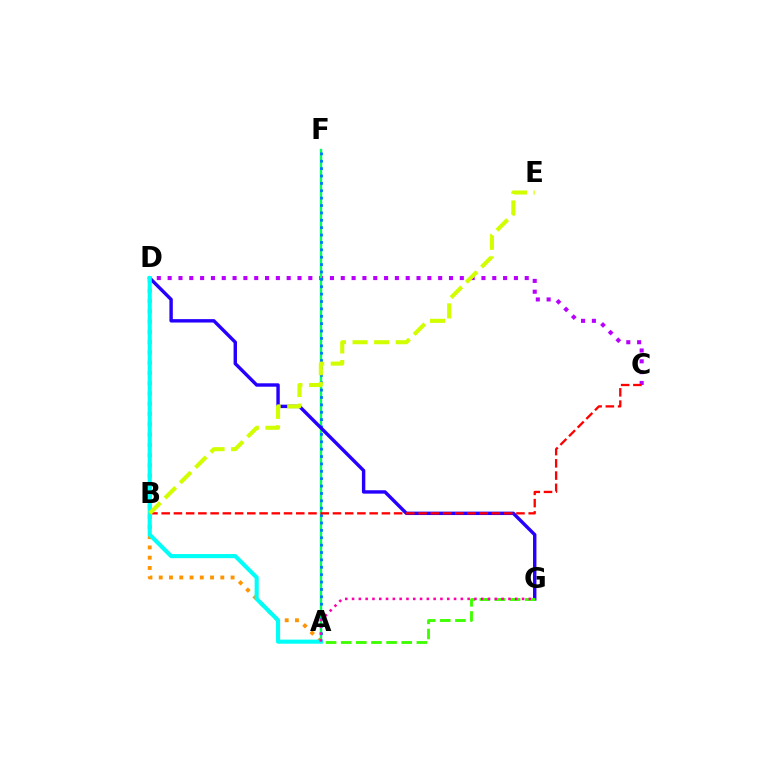{('C', 'D'): [{'color': '#b900ff', 'line_style': 'dotted', 'thickness': 2.94}], ('A', 'F'): [{'color': '#00ff5c', 'line_style': 'solid', 'thickness': 1.72}, {'color': '#0074ff', 'line_style': 'dotted', 'thickness': 2.01}], ('A', 'D'): [{'color': '#ff9400', 'line_style': 'dotted', 'thickness': 2.79}, {'color': '#00fff6', 'line_style': 'solid', 'thickness': 2.96}], ('D', 'G'): [{'color': '#2500ff', 'line_style': 'solid', 'thickness': 2.45}], ('B', 'C'): [{'color': '#ff0000', 'line_style': 'dashed', 'thickness': 1.66}], ('A', 'G'): [{'color': '#3dff00', 'line_style': 'dashed', 'thickness': 2.06}, {'color': '#ff00ac', 'line_style': 'dotted', 'thickness': 1.85}], ('B', 'E'): [{'color': '#d1ff00', 'line_style': 'dashed', 'thickness': 2.93}]}